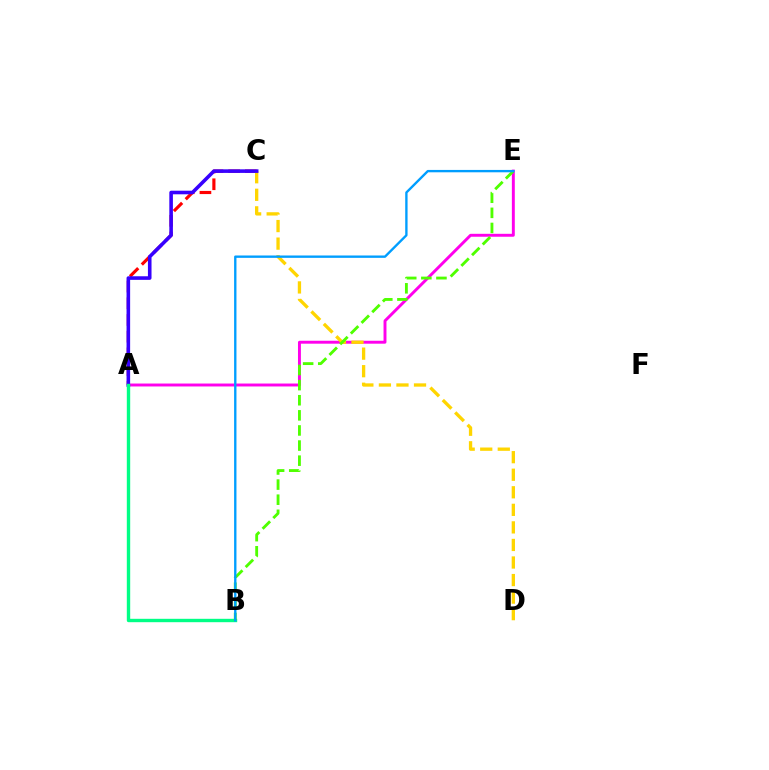{('A', 'E'): [{'color': '#ff00ed', 'line_style': 'solid', 'thickness': 2.11}], ('A', 'C'): [{'color': '#ff0000', 'line_style': 'dashed', 'thickness': 2.27}, {'color': '#3700ff', 'line_style': 'solid', 'thickness': 2.59}], ('C', 'D'): [{'color': '#ffd500', 'line_style': 'dashed', 'thickness': 2.38}], ('A', 'B'): [{'color': '#00ff86', 'line_style': 'solid', 'thickness': 2.43}], ('B', 'E'): [{'color': '#4fff00', 'line_style': 'dashed', 'thickness': 2.05}, {'color': '#009eff', 'line_style': 'solid', 'thickness': 1.7}]}